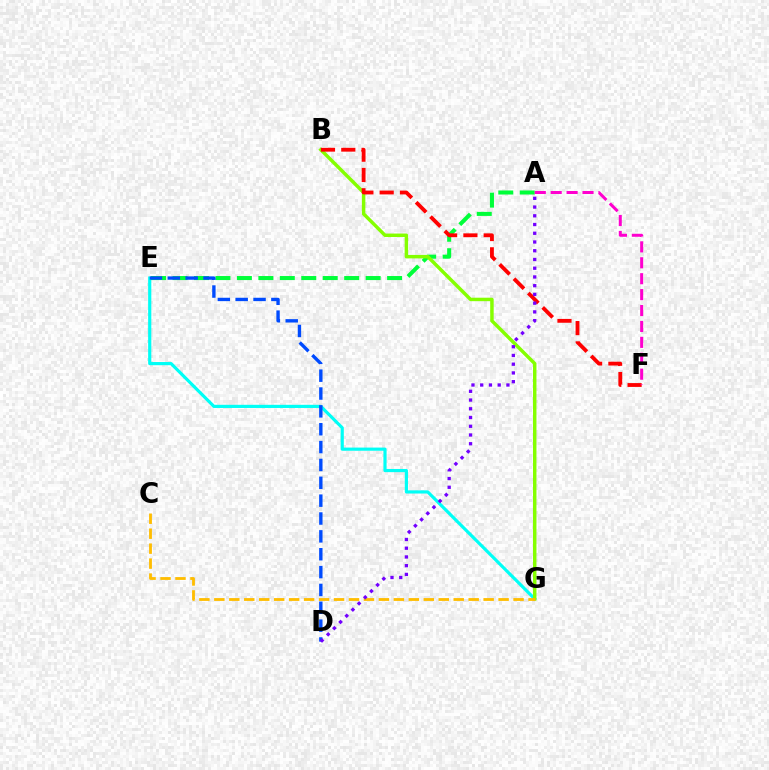{('E', 'G'): [{'color': '#00fff6', 'line_style': 'solid', 'thickness': 2.28}], ('A', 'E'): [{'color': '#00ff39', 'line_style': 'dashed', 'thickness': 2.92}], ('B', 'G'): [{'color': '#84ff00', 'line_style': 'solid', 'thickness': 2.49}], ('B', 'F'): [{'color': '#ff0000', 'line_style': 'dashed', 'thickness': 2.76}], ('A', 'F'): [{'color': '#ff00cf', 'line_style': 'dashed', 'thickness': 2.16}], ('D', 'E'): [{'color': '#004bff', 'line_style': 'dashed', 'thickness': 2.43}], ('C', 'G'): [{'color': '#ffbd00', 'line_style': 'dashed', 'thickness': 2.03}], ('A', 'D'): [{'color': '#7200ff', 'line_style': 'dotted', 'thickness': 2.37}]}